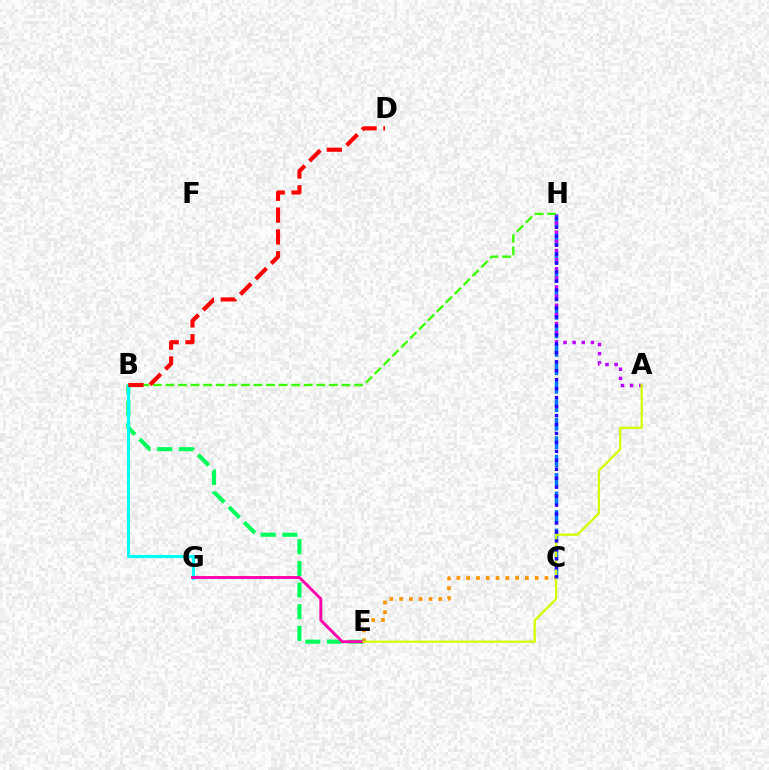{('C', 'H'): [{'color': '#0074ff', 'line_style': 'dashed', 'thickness': 2.51}, {'color': '#2500ff', 'line_style': 'dotted', 'thickness': 2.43}], ('C', 'E'): [{'color': '#ff9400', 'line_style': 'dotted', 'thickness': 2.66}], ('B', 'E'): [{'color': '#00ff5c', 'line_style': 'dashed', 'thickness': 2.94}], ('B', 'G'): [{'color': '#00fff6', 'line_style': 'solid', 'thickness': 2.22}], ('B', 'H'): [{'color': '#3dff00', 'line_style': 'dashed', 'thickness': 1.71}], ('E', 'G'): [{'color': '#ff00ac', 'line_style': 'solid', 'thickness': 2.08}], ('A', 'H'): [{'color': '#b900ff', 'line_style': 'dotted', 'thickness': 2.48}], ('A', 'E'): [{'color': '#d1ff00', 'line_style': 'solid', 'thickness': 1.63}], ('B', 'D'): [{'color': '#ff0000', 'line_style': 'dashed', 'thickness': 2.96}]}